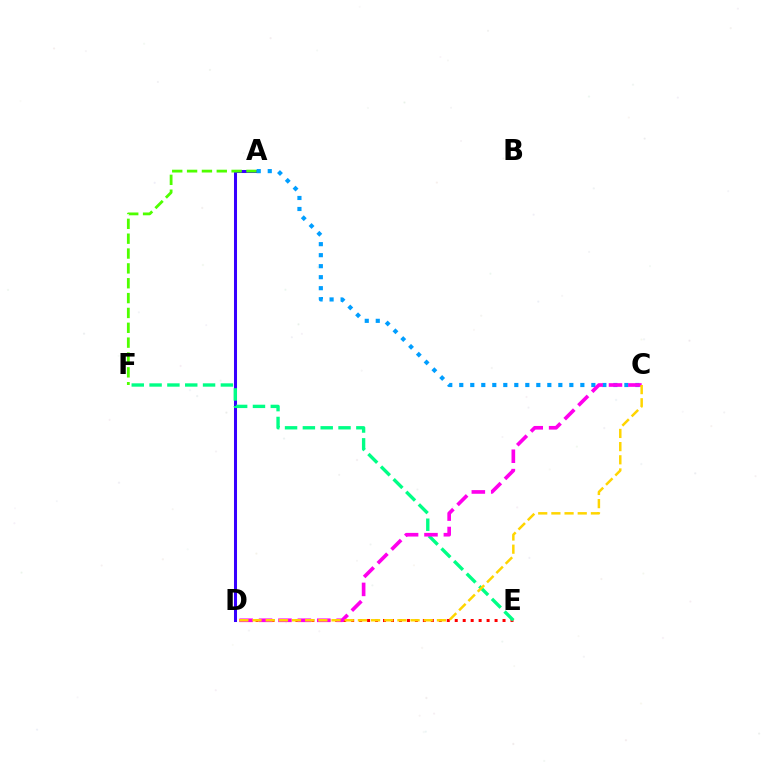{('A', 'D'): [{'color': '#3700ff', 'line_style': 'solid', 'thickness': 2.18}], ('A', 'F'): [{'color': '#4fff00', 'line_style': 'dashed', 'thickness': 2.02}], ('D', 'E'): [{'color': '#ff0000', 'line_style': 'dotted', 'thickness': 2.16}], ('A', 'C'): [{'color': '#009eff', 'line_style': 'dotted', 'thickness': 2.99}], ('E', 'F'): [{'color': '#00ff86', 'line_style': 'dashed', 'thickness': 2.42}], ('C', 'D'): [{'color': '#ff00ed', 'line_style': 'dashed', 'thickness': 2.64}, {'color': '#ffd500', 'line_style': 'dashed', 'thickness': 1.79}]}